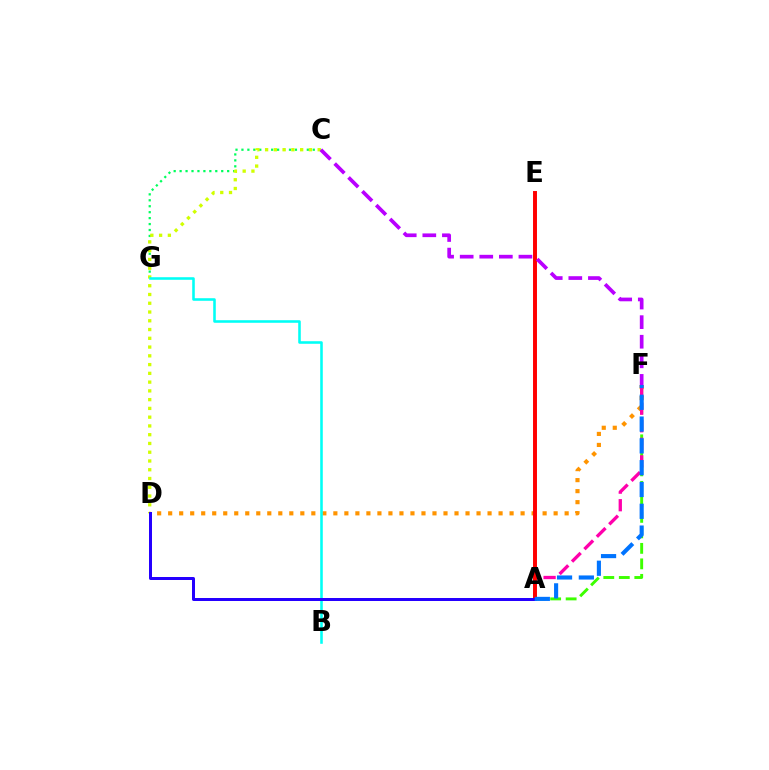{('C', 'G'): [{'color': '#00ff5c', 'line_style': 'dotted', 'thickness': 1.61}], ('A', 'F'): [{'color': '#3dff00', 'line_style': 'dashed', 'thickness': 2.11}, {'color': '#ff00ac', 'line_style': 'dashed', 'thickness': 2.39}, {'color': '#0074ff', 'line_style': 'dashed', 'thickness': 2.96}], ('D', 'F'): [{'color': '#ff9400', 'line_style': 'dotted', 'thickness': 2.99}], ('A', 'E'): [{'color': '#ff0000', 'line_style': 'solid', 'thickness': 2.84}], ('C', 'D'): [{'color': '#d1ff00', 'line_style': 'dotted', 'thickness': 2.38}], ('B', 'G'): [{'color': '#00fff6', 'line_style': 'solid', 'thickness': 1.85}], ('A', 'D'): [{'color': '#2500ff', 'line_style': 'solid', 'thickness': 2.15}], ('C', 'F'): [{'color': '#b900ff', 'line_style': 'dashed', 'thickness': 2.66}]}